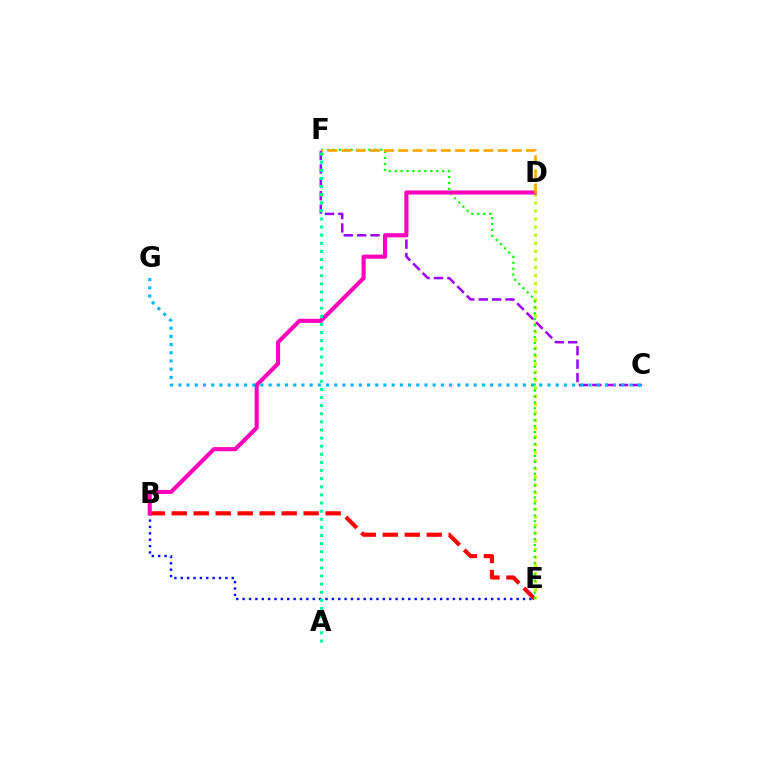{('B', 'E'): [{'color': '#ff0000', 'line_style': 'dashed', 'thickness': 2.99}, {'color': '#0010ff', 'line_style': 'dotted', 'thickness': 1.73}], ('D', 'E'): [{'color': '#b3ff00', 'line_style': 'dotted', 'thickness': 2.19}], ('E', 'F'): [{'color': '#08ff00', 'line_style': 'dotted', 'thickness': 1.61}], ('C', 'F'): [{'color': '#9b00ff', 'line_style': 'dashed', 'thickness': 1.82}], ('B', 'D'): [{'color': '#ff00bd', 'line_style': 'solid', 'thickness': 2.96}], ('C', 'G'): [{'color': '#00b5ff', 'line_style': 'dotted', 'thickness': 2.23}], ('A', 'F'): [{'color': '#00ff9d', 'line_style': 'dotted', 'thickness': 2.2}], ('D', 'F'): [{'color': '#ffa500', 'line_style': 'dashed', 'thickness': 1.93}]}